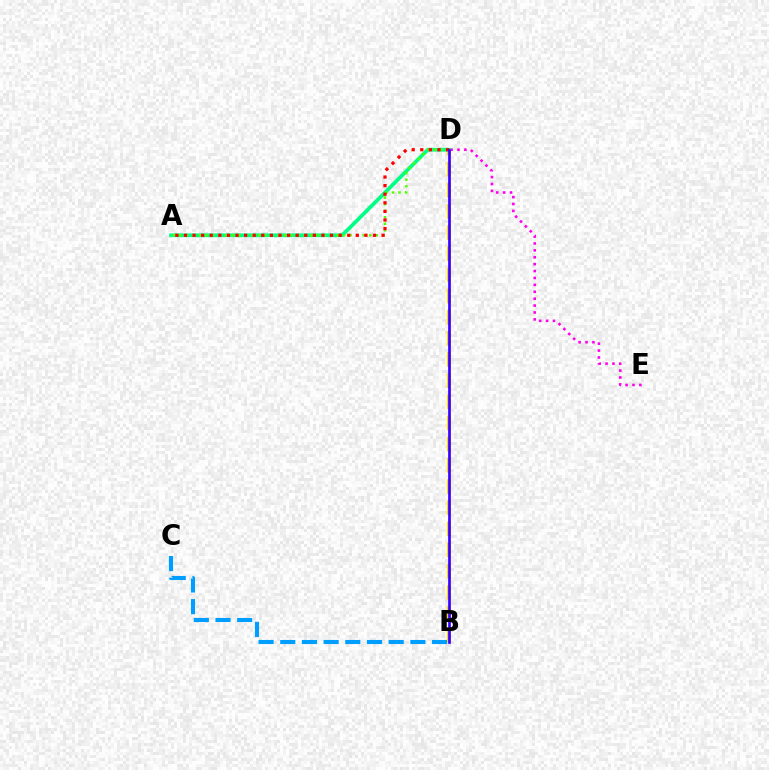{('B', 'C'): [{'color': '#009eff', 'line_style': 'dashed', 'thickness': 2.95}], ('B', 'D'): [{'color': '#ffd500', 'line_style': 'dashed', 'thickness': 2.87}, {'color': '#3700ff', 'line_style': 'solid', 'thickness': 1.93}], ('D', 'E'): [{'color': '#ff00ed', 'line_style': 'dotted', 'thickness': 1.88}], ('A', 'D'): [{'color': '#00ff86', 'line_style': 'solid', 'thickness': 2.68}, {'color': '#4fff00', 'line_style': 'dotted', 'thickness': 1.78}, {'color': '#ff0000', 'line_style': 'dotted', 'thickness': 2.33}]}